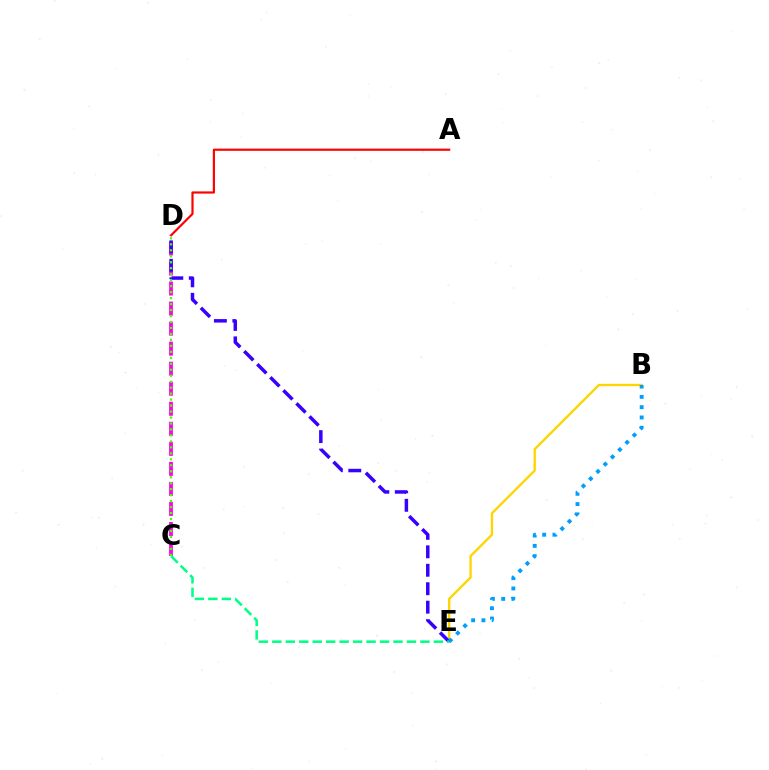{('B', 'E'): [{'color': '#ffd500', 'line_style': 'solid', 'thickness': 1.69}, {'color': '#009eff', 'line_style': 'dotted', 'thickness': 2.8}], ('A', 'D'): [{'color': '#ff0000', 'line_style': 'solid', 'thickness': 1.58}], ('C', 'D'): [{'color': '#ff00ed', 'line_style': 'dashed', 'thickness': 2.72}, {'color': '#4fff00', 'line_style': 'dotted', 'thickness': 1.62}], ('D', 'E'): [{'color': '#3700ff', 'line_style': 'dashed', 'thickness': 2.51}], ('C', 'E'): [{'color': '#00ff86', 'line_style': 'dashed', 'thickness': 1.83}]}